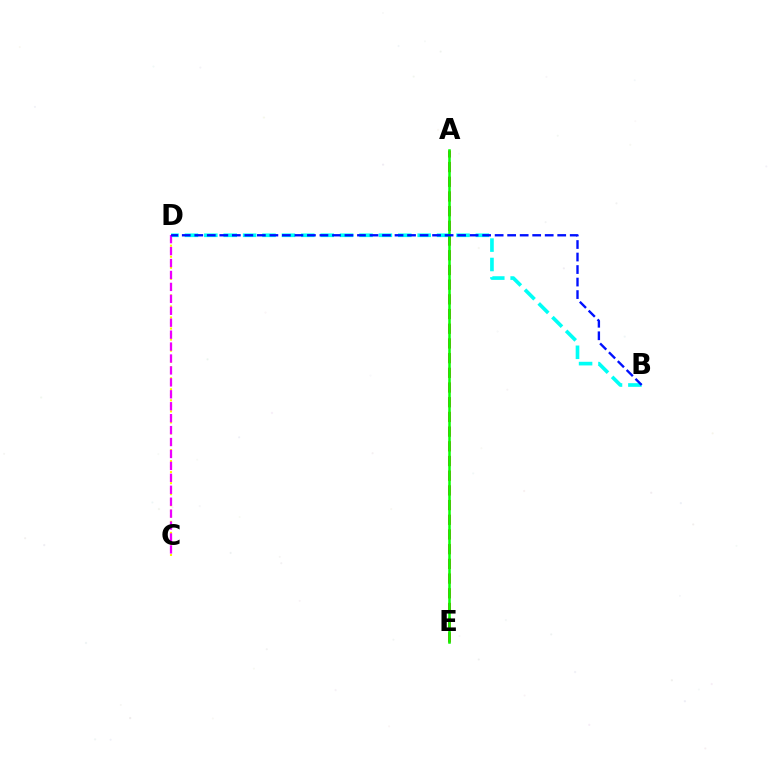{('C', 'D'): [{'color': '#fcf500', 'line_style': 'dotted', 'thickness': 1.5}, {'color': '#ee00ff', 'line_style': 'dashed', 'thickness': 1.62}], ('B', 'D'): [{'color': '#00fff6', 'line_style': 'dashed', 'thickness': 2.63}, {'color': '#0010ff', 'line_style': 'dashed', 'thickness': 1.7}], ('A', 'E'): [{'color': '#ff0000', 'line_style': 'dashed', 'thickness': 2.0}, {'color': '#08ff00', 'line_style': 'solid', 'thickness': 1.81}]}